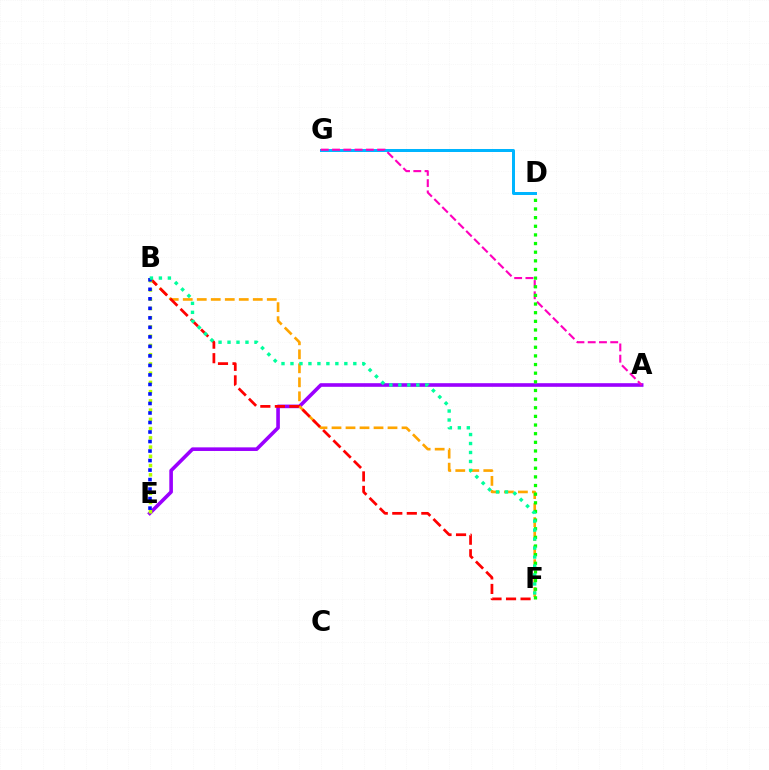{('D', 'G'): [{'color': '#00b5ff', 'line_style': 'solid', 'thickness': 2.16}], ('A', 'E'): [{'color': '#9b00ff', 'line_style': 'solid', 'thickness': 2.6}], ('B', 'F'): [{'color': '#ffa500', 'line_style': 'dashed', 'thickness': 1.9}, {'color': '#ff0000', 'line_style': 'dashed', 'thickness': 1.97}, {'color': '#00ff9d', 'line_style': 'dotted', 'thickness': 2.44}], ('A', 'G'): [{'color': '#ff00bd', 'line_style': 'dashed', 'thickness': 1.53}], ('B', 'E'): [{'color': '#b3ff00', 'line_style': 'dotted', 'thickness': 2.51}, {'color': '#0010ff', 'line_style': 'dotted', 'thickness': 2.58}], ('D', 'F'): [{'color': '#08ff00', 'line_style': 'dotted', 'thickness': 2.35}]}